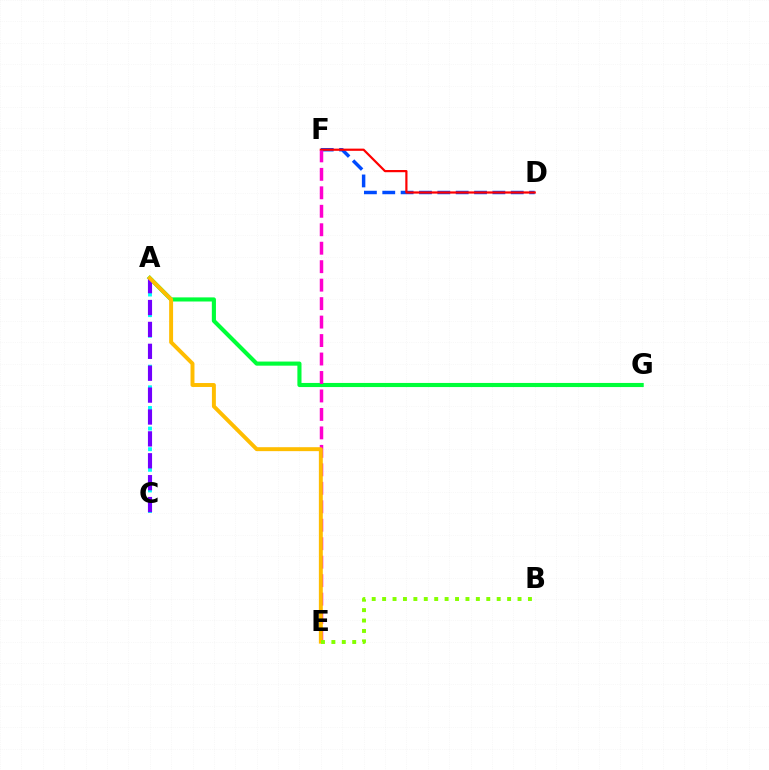{('A', 'C'): [{'color': '#00fff6', 'line_style': 'dotted', 'thickness': 2.8}, {'color': '#7200ff', 'line_style': 'dashed', 'thickness': 2.97}], ('A', 'G'): [{'color': '#00ff39', 'line_style': 'solid', 'thickness': 2.96}], ('D', 'F'): [{'color': '#004bff', 'line_style': 'dashed', 'thickness': 2.49}, {'color': '#ff0000', 'line_style': 'solid', 'thickness': 1.58}], ('E', 'F'): [{'color': '#ff00cf', 'line_style': 'dashed', 'thickness': 2.51}], ('A', 'E'): [{'color': '#ffbd00', 'line_style': 'solid', 'thickness': 2.84}], ('B', 'E'): [{'color': '#84ff00', 'line_style': 'dotted', 'thickness': 2.83}]}